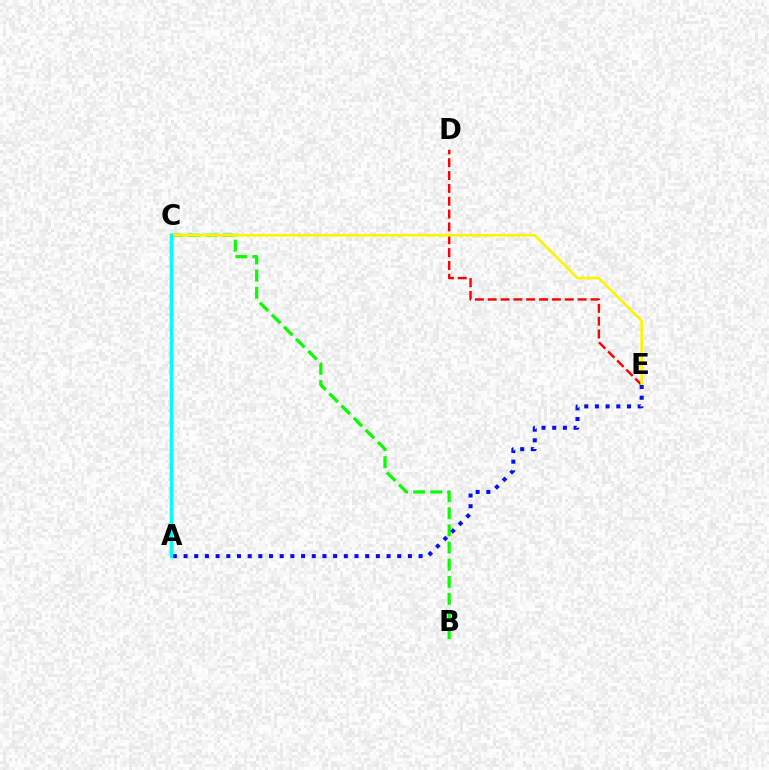{('B', 'C'): [{'color': '#08ff00', 'line_style': 'dashed', 'thickness': 2.33}], ('D', 'E'): [{'color': '#ff0000', 'line_style': 'dashed', 'thickness': 1.74}], ('A', 'C'): [{'color': '#ee00ff', 'line_style': 'dashed', 'thickness': 1.53}, {'color': '#00fff6', 'line_style': 'solid', 'thickness': 2.49}], ('C', 'E'): [{'color': '#fcf500', 'line_style': 'solid', 'thickness': 1.93}], ('A', 'E'): [{'color': '#0010ff', 'line_style': 'dotted', 'thickness': 2.9}]}